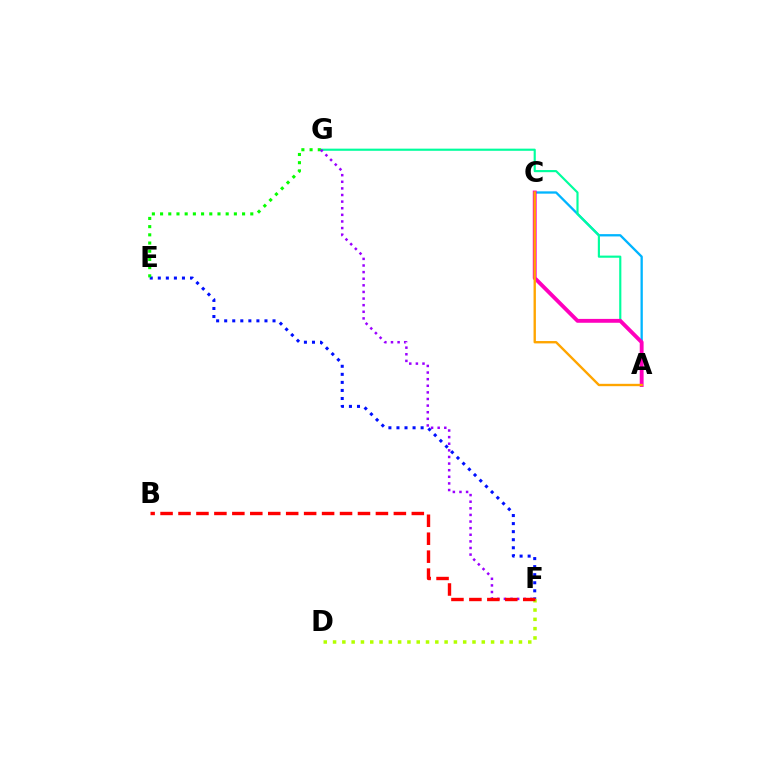{('A', 'C'): [{'color': '#00b5ff', 'line_style': 'solid', 'thickness': 1.66}, {'color': '#ff00bd', 'line_style': 'solid', 'thickness': 2.79}, {'color': '#ffa500', 'line_style': 'solid', 'thickness': 1.7}], ('E', 'F'): [{'color': '#0010ff', 'line_style': 'dotted', 'thickness': 2.19}], ('A', 'G'): [{'color': '#00ff9d', 'line_style': 'solid', 'thickness': 1.55}], ('E', 'G'): [{'color': '#08ff00', 'line_style': 'dotted', 'thickness': 2.23}], ('F', 'G'): [{'color': '#9b00ff', 'line_style': 'dotted', 'thickness': 1.8}], ('D', 'F'): [{'color': '#b3ff00', 'line_style': 'dotted', 'thickness': 2.53}], ('B', 'F'): [{'color': '#ff0000', 'line_style': 'dashed', 'thickness': 2.44}]}